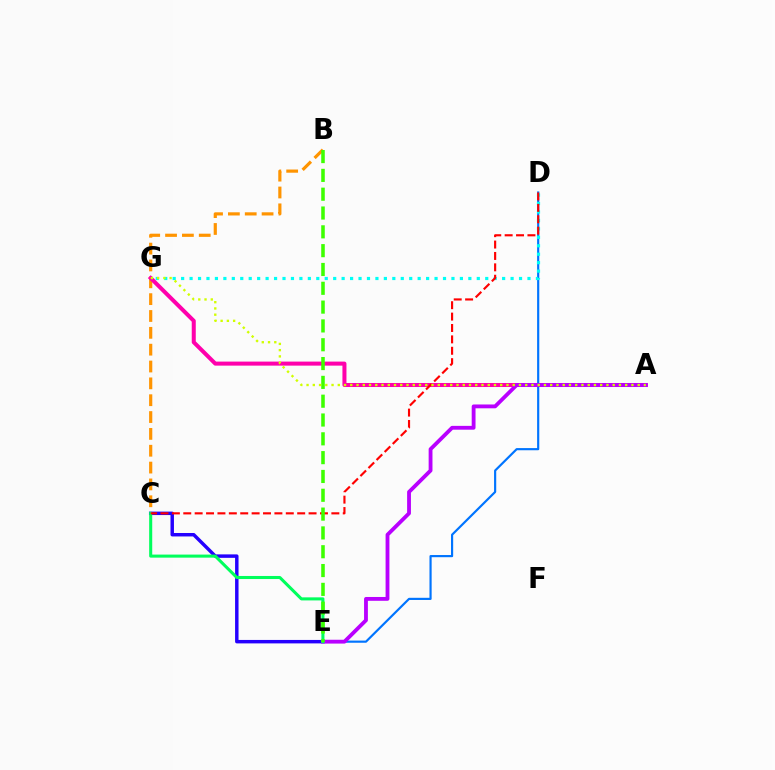{('D', 'E'): [{'color': '#0074ff', 'line_style': 'solid', 'thickness': 1.56}], ('D', 'G'): [{'color': '#00fff6', 'line_style': 'dotted', 'thickness': 2.3}], ('B', 'C'): [{'color': '#ff9400', 'line_style': 'dashed', 'thickness': 2.29}], ('A', 'G'): [{'color': '#ff00ac', 'line_style': 'solid', 'thickness': 2.9}, {'color': '#d1ff00', 'line_style': 'dotted', 'thickness': 1.7}], ('C', 'E'): [{'color': '#2500ff', 'line_style': 'solid', 'thickness': 2.49}, {'color': '#00ff5c', 'line_style': 'solid', 'thickness': 2.2}], ('A', 'E'): [{'color': '#b900ff', 'line_style': 'solid', 'thickness': 2.75}], ('C', 'D'): [{'color': '#ff0000', 'line_style': 'dashed', 'thickness': 1.55}], ('B', 'E'): [{'color': '#3dff00', 'line_style': 'dashed', 'thickness': 2.56}]}